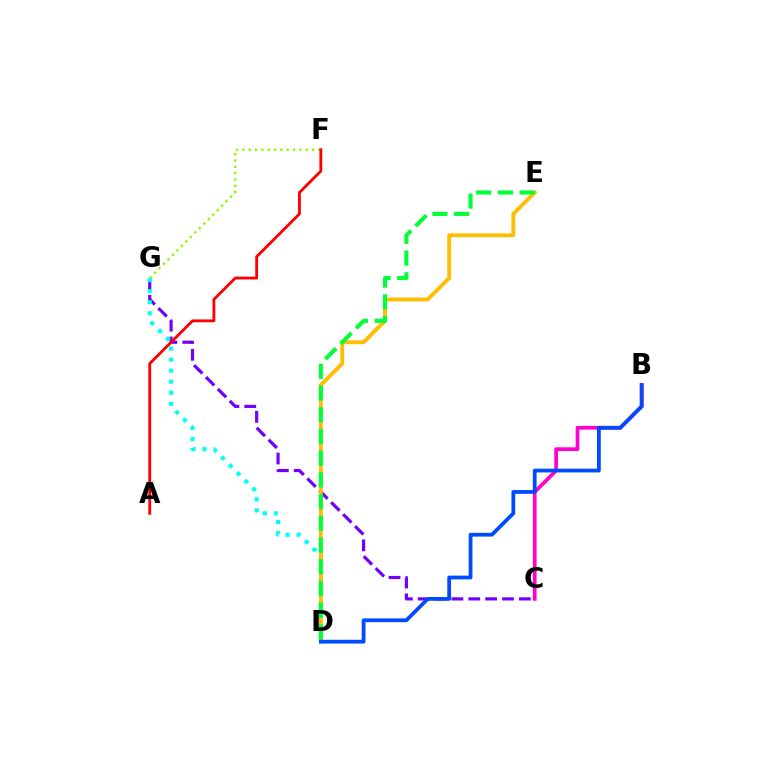{('C', 'G'): [{'color': '#7200ff', 'line_style': 'dashed', 'thickness': 2.29}], ('B', 'C'): [{'color': '#ff00cf', 'line_style': 'solid', 'thickness': 2.67}], ('F', 'G'): [{'color': '#84ff00', 'line_style': 'dotted', 'thickness': 1.72}], ('D', 'G'): [{'color': '#00fff6', 'line_style': 'dotted', 'thickness': 3.0}], ('A', 'F'): [{'color': '#ff0000', 'line_style': 'solid', 'thickness': 2.03}], ('D', 'E'): [{'color': '#ffbd00', 'line_style': 'solid', 'thickness': 2.78}, {'color': '#00ff39', 'line_style': 'dashed', 'thickness': 2.95}], ('B', 'D'): [{'color': '#004bff', 'line_style': 'solid', 'thickness': 2.71}]}